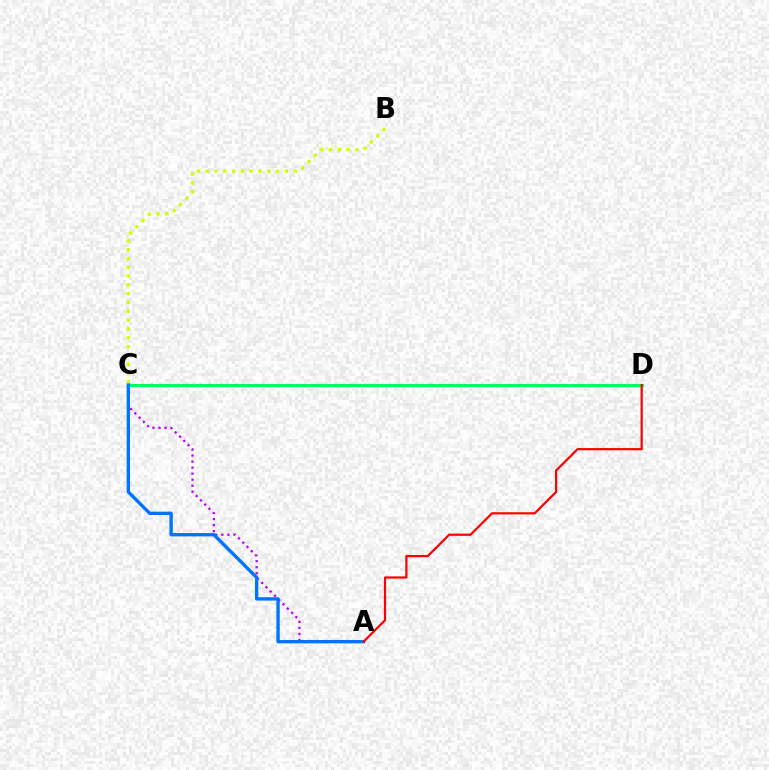{('A', 'C'): [{'color': '#b900ff', 'line_style': 'dotted', 'thickness': 1.64}, {'color': '#0074ff', 'line_style': 'solid', 'thickness': 2.42}], ('B', 'C'): [{'color': '#d1ff00', 'line_style': 'dotted', 'thickness': 2.4}], ('C', 'D'): [{'color': '#00ff5c', 'line_style': 'solid', 'thickness': 2.23}], ('A', 'D'): [{'color': '#ff0000', 'line_style': 'solid', 'thickness': 1.59}]}